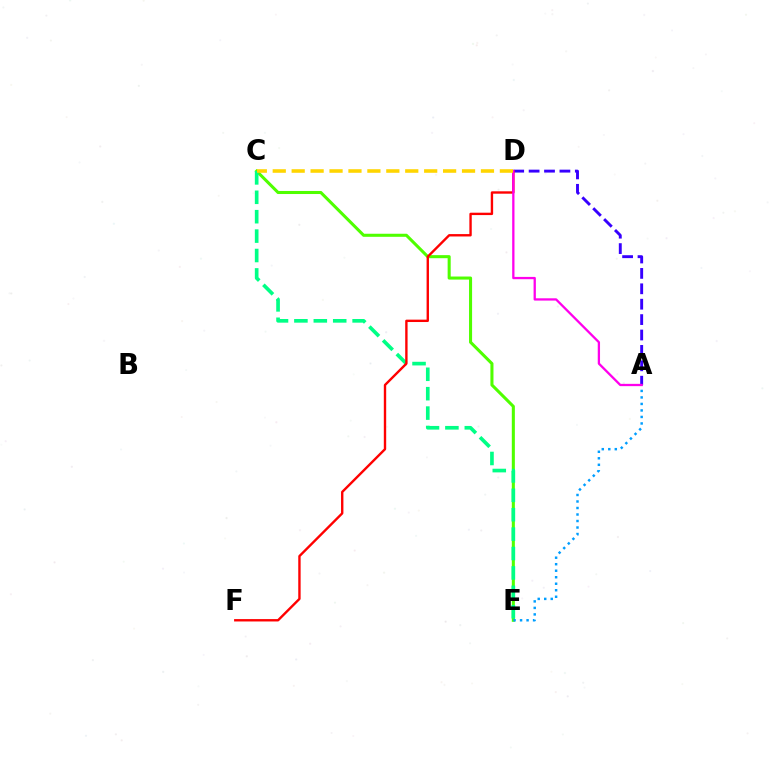{('A', 'D'): [{'color': '#3700ff', 'line_style': 'dashed', 'thickness': 2.09}, {'color': '#ff00ed', 'line_style': 'solid', 'thickness': 1.65}], ('C', 'E'): [{'color': '#4fff00', 'line_style': 'solid', 'thickness': 2.2}, {'color': '#00ff86', 'line_style': 'dashed', 'thickness': 2.64}], ('A', 'E'): [{'color': '#009eff', 'line_style': 'dotted', 'thickness': 1.77}], ('D', 'F'): [{'color': '#ff0000', 'line_style': 'solid', 'thickness': 1.71}], ('C', 'D'): [{'color': '#ffd500', 'line_style': 'dashed', 'thickness': 2.57}]}